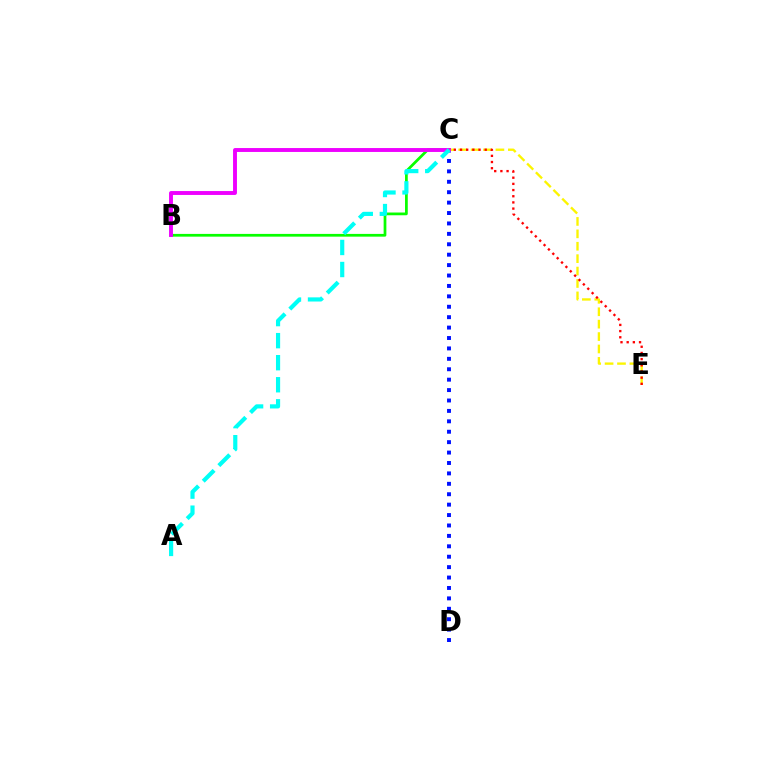{('C', 'E'): [{'color': '#fcf500', 'line_style': 'dashed', 'thickness': 1.69}, {'color': '#ff0000', 'line_style': 'dotted', 'thickness': 1.68}], ('B', 'C'): [{'color': '#08ff00', 'line_style': 'solid', 'thickness': 1.98}, {'color': '#ee00ff', 'line_style': 'solid', 'thickness': 2.81}], ('C', 'D'): [{'color': '#0010ff', 'line_style': 'dotted', 'thickness': 2.83}], ('A', 'C'): [{'color': '#00fff6', 'line_style': 'dashed', 'thickness': 3.0}]}